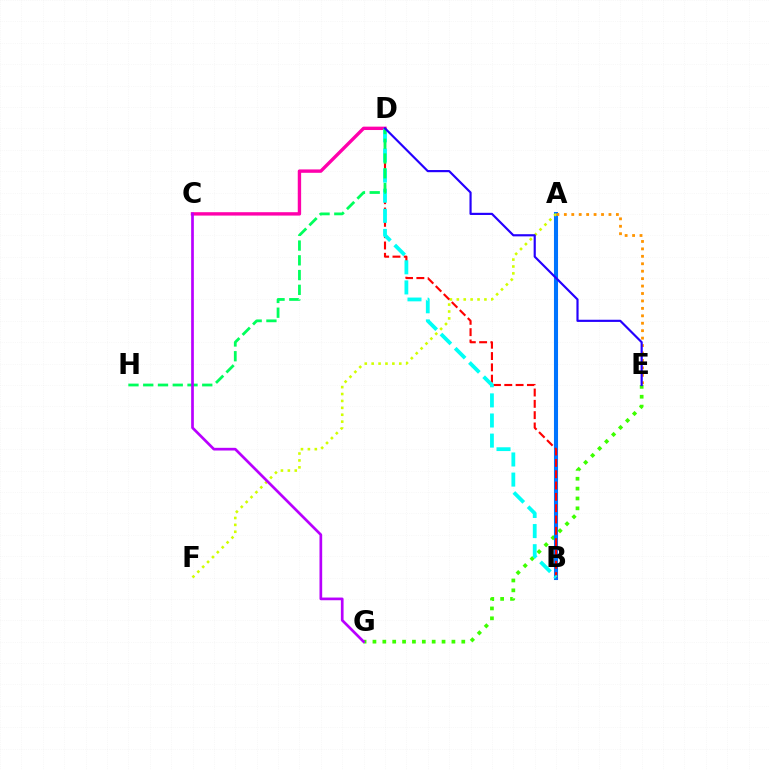{('E', 'G'): [{'color': '#3dff00', 'line_style': 'dotted', 'thickness': 2.68}], ('A', 'B'): [{'color': '#0074ff', 'line_style': 'solid', 'thickness': 2.93}], ('C', 'D'): [{'color': '#ff00ac', 'line_style': 'solid', 'thickness': 2.43}], ('A', 'F'): [{'color': '#d1ff00', 'line_style': 'dotted', 'thickness': 1.88}], ('A', 'E'): [{'color': '#ff9400', 'line_style': 'dotted', 'thickness': 2.02}], ('B', 'D'): [{'color': '#ff0000', 'line_style': 'dashed', 'thickness': 1.54}, {'color': '#00fff6', 'line_style': 'dashed', 'thickness': 2.73}], ('D', 'H'): [{'color': '#00ff5c', 'line_style': 'dashed', 'thickness': 2.0}], ('D', 'E'): [{'color': '#2500ff', 'line_style': 'solid', 'thickness': 1.56}], ('C', 'G'): [{'color': '#b900ff', 'line_style': 'solid', 'thickness': 1.94}]}